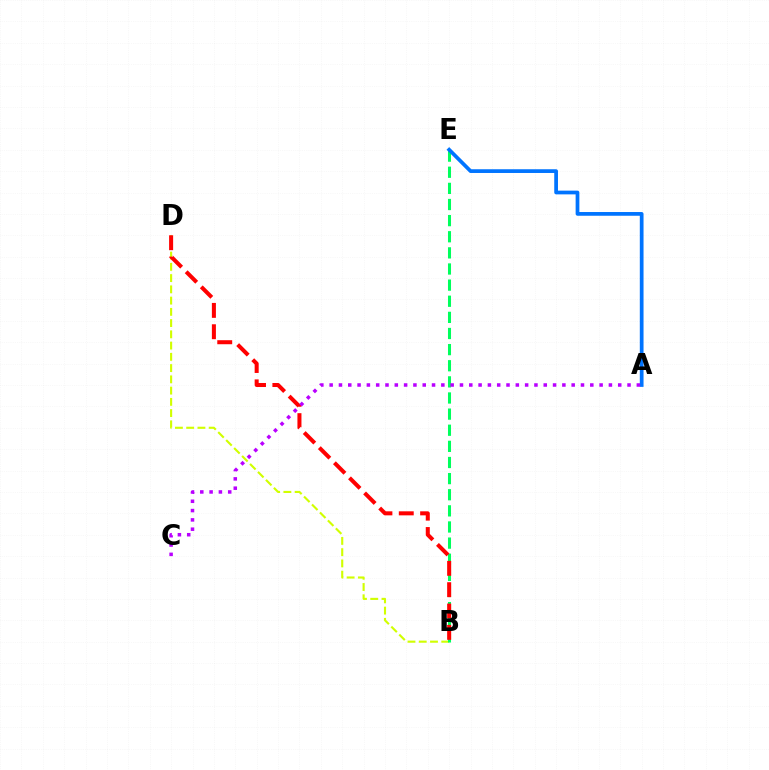{('B', 'D'): [{'color': '#d1ff00', 'line_style': 'dashed', 'thickness': 1.53}, {'color': '#ff0000', 'line_style': 'dashed', 'thickness': 2.9}], ('B', 'E'): [{'color': '#00ff5c', 'line_style': 'dashed', 'thickness': 2.19}], ('A', 'E'): [{'color': '#0074ff', 'line_style': 'solid', 'thickness': 2.69}], ('A', 'C'): [{'color': '#b900ff', 'line_style': 'dotted', 'thickness': 2.53}]}